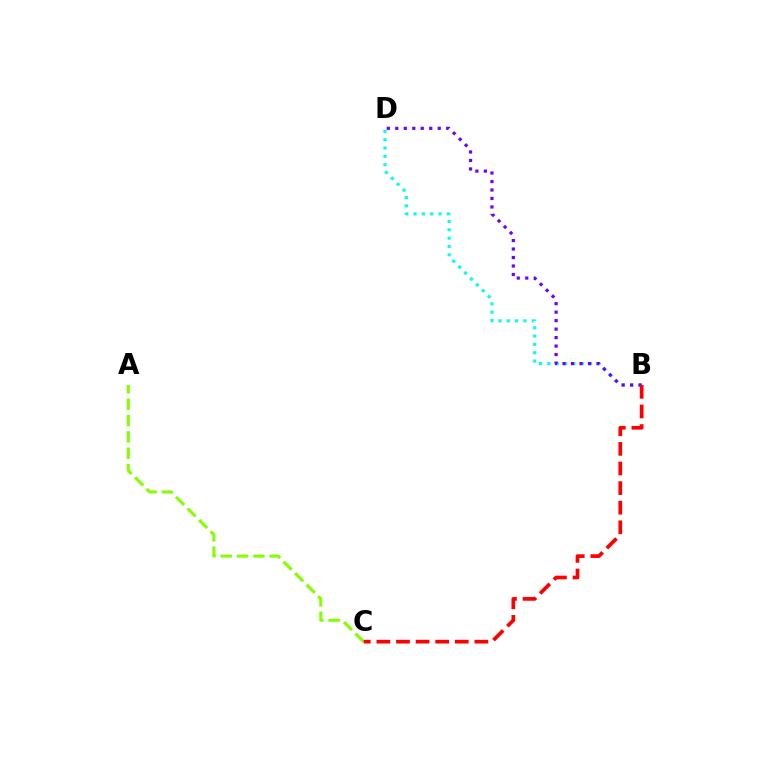{('B', 'D'): [{'color': '#00fff6', 'line_style': 'dotted', 'thickness': 2.27}, {'color': '#7200ff', 'line_style': 'dotted', 'thickness': 2.31}], ('A', 'C'): [{'color': '#84ff00', 'line_style': 'dashed', 'thickness': 2.22}], ('B', 'C'): [{'color': '#ff0000', 'line_style': 'dashed', 'thickness': 2.66}]}